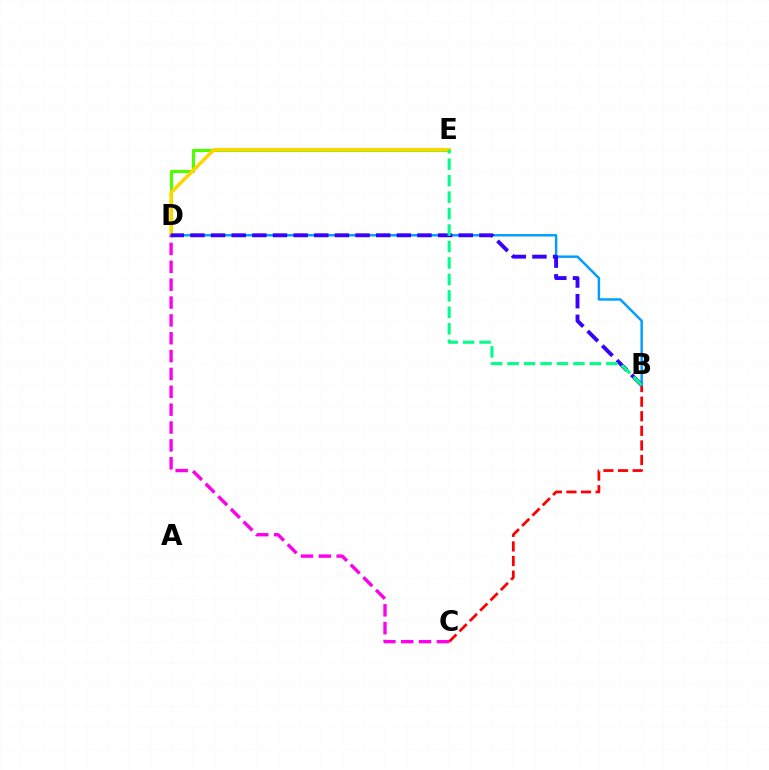{('D', 'E'): [{'color': '#4fff00', 'line_style': 'solid', 'thickness': 2.25}, {'color': '#ffd500', 'line_style': 'solid', 'thickness': 2.55}], ('B', 'C'): [{'color': '#ff0000', 'line_style': 'dashed', 'thickness': 1.98}], ('B', 'D'): [{'color': '#009eff', 'line_style': 'solid', 'thickness': 1.77}, {'color': '#3700ff', 'line_style': 'dashed', 'thickness': 2.8}], ('C', 'D'): [{'color': '#ff00ed', 'line_style': 'dashed', 'thickness': 2.43}], ('B', 'E'): [{'color': '#00ff86', 'line_style': 'dashed', 'thickness': 2.24}]}